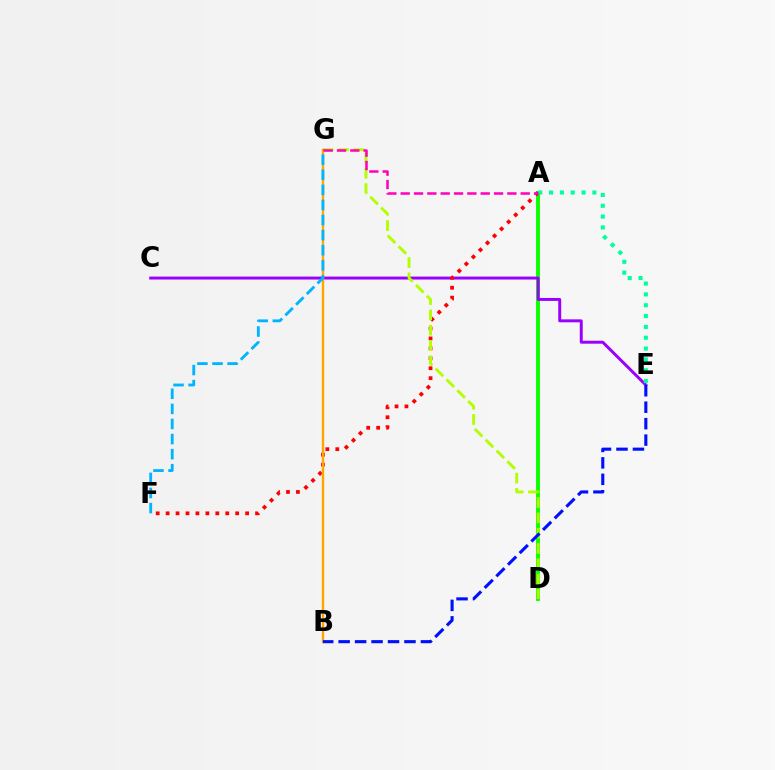{('A', 'D'): [{'color': '#08ff00', 'line_style': 'solid', 'thickness': 2.78}], ('C', 'E'): [{'color': '#9b00ff', 'line_style': 'solid', 'thickness': 2.13}], ('A', 'F'): [{'color': '#ff0000', 'line_style': 'dotted', 'thickness': 2.7}], ('D', 'G'): [{'color': '#b3ff00', 'line_style': 'dashed', 'thickness': 2.08}], ('B', 'G'): [{'color': '#ffa500', 'line_style': 'solid', 'thickness': 1.7}], ('A', 'E'): [{'color': '#00ff9d', 'line_style': 'dotted', 'thickness': 2.94}], ('B', 'E'): [{'color': '#0010ff', 'line_style': 'dashed', 'thickness': 2.24}], ('F', 'G'): [{'color': '#00b5ff', 'line_style': 'dashed', 'thickness': 2.05}], ('A', 'G'): [{'color': '#ff00bd', 'line_style': 'dashed', 'thickness': 1.81}]}